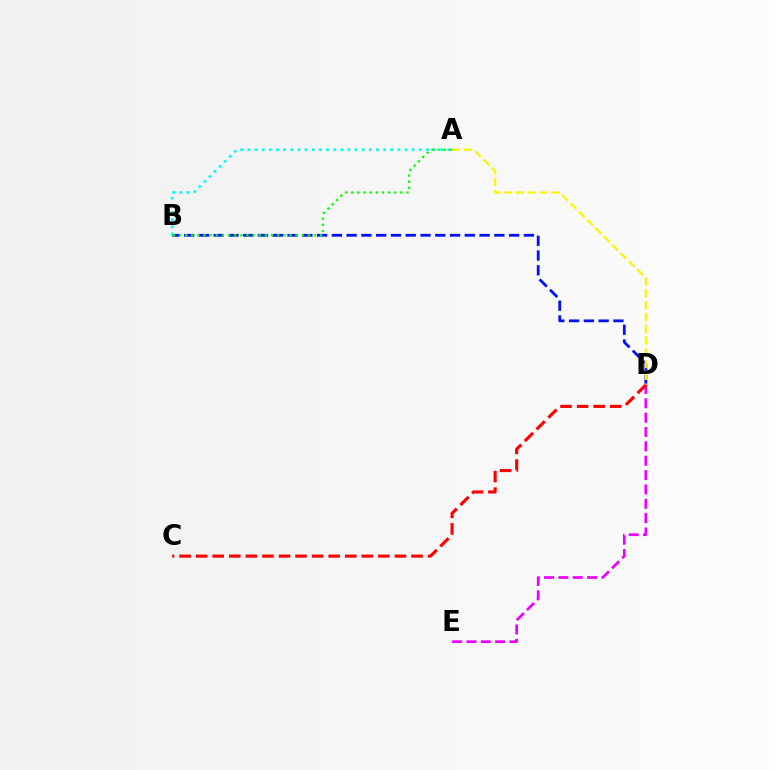{('D', 'E'): [{'color': '#ee00ff', 'line_style': 'dashed', 'thickness': 1.95}], ('B', 'D'): [{'color': '#0010ff', 'line_style': 'dashed', 'thickness': 2.01}], ('A', 'D'): [{'color': '#fcf500', 'line_style': 'dashed', 'thickness': 1.6}], ('A', 'B'): [{'color': '#00fff6', 'line_style': 'dotted', 'thickness': 1.94}, {'color': '#08ff00', 'line_style': 'dotted', 'thickness': 1.67}], ('C', 'D'): [{'color': '#ff0000', 'line_style': 'dashed', 'thickness': 2.25}]}